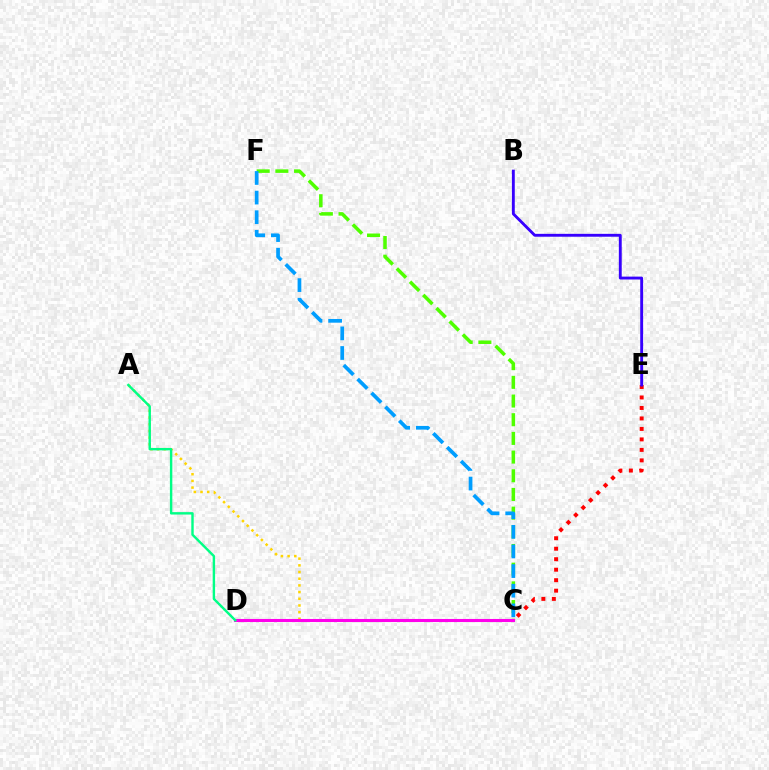{('C', 'E'): [{'color': '#ff0000', 'line_style': 'dotted', 'thickness': 2.85}], ('C', 'F'): [{'color': '#4fff00', 'line_style': 'dashed', 'thickness': 2.54}, {'color': '#009eff', 'line_style': 'dashed', 'thickness': 2.67}], ('A', 'C'): [{'color': '#ffd500', 'line_style': 'dotted', 'thickness': 1.82}], ('B', 'E'): [{'color': '#3700ff', 'line_style': 'solid', 'thickness': 2.07}], ('C', 'D'): [{'color': '#ff00ed', 'line_style': 'solid', 'thickness': 2.21}], ('A', 'D'): [{'color': '#00ff86', 'line_style': 'solid', 'thickness': 1.74}]}